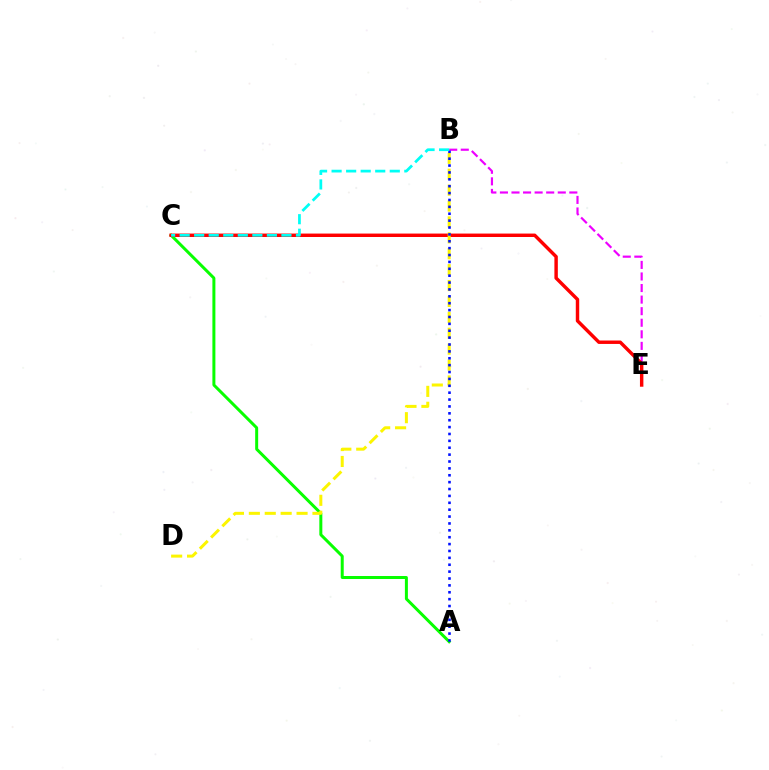{('A', 'C'): [{'color': '#08ff00', 'line_style': 'solid', 'thickness': 2.15}], ('B', 'E'): [{'color': '#ee00ff', 'line_style': 'dashed', 'thickness': 1.57}], ('C', 'E'): [{'color': '#ff0000', 'line_style': 'solid', 'thickness': 2.47}], ('B', 'D'): [{'color': '#fcf500', 'line_style': 'dashed', 'thickness': 2.16}], ('A', 'B'): [{'color': '#0010ff', 'line_style': 'dotted', 'thickness': 1.87}], ('B', 'C'): [{'color': '#00fff6', 'line_style': 'dashed', 'thickness': 1.98}]}